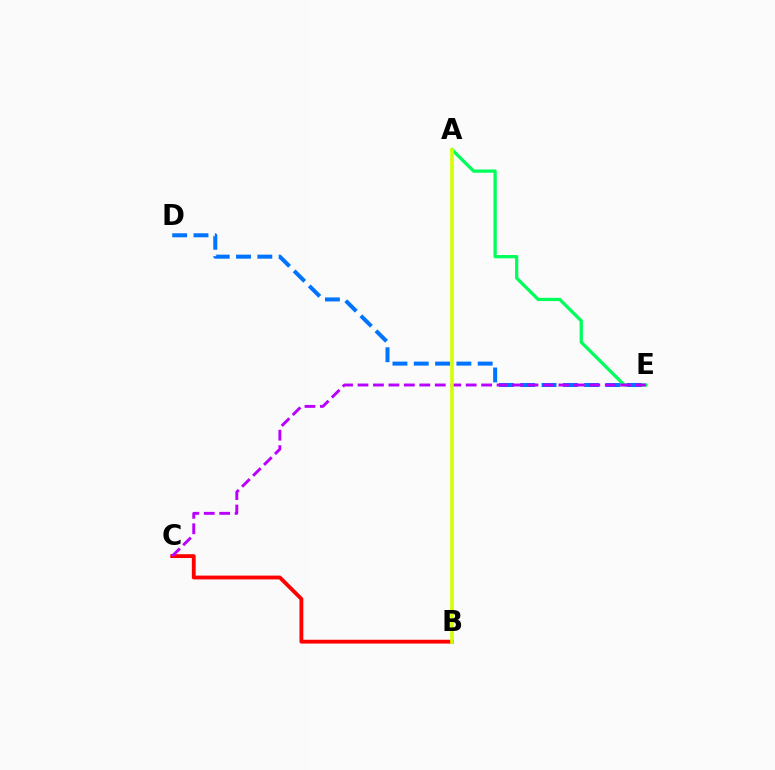{('B', 'C'): [{'color': '#ff0000', 'line_style': 'solid', 'thickness': 2.75}], ('A', 'E'): [{'color': '#00ff5c', 'line_style': 'solid', 'thickness': 2.35}], ('D', 'E'): [{'color': '#0074ff', 'line_style': 'dashed', 'thickness': 2.89}], ('C', 'E'): [{'color': '#b900ff', 'line_style': 'dashed', 'thickness': 2.1}], ('A', 'B'): [{'color': '#d1ff00', 'line_style': 'solid', 'thickness': 2.58}]}